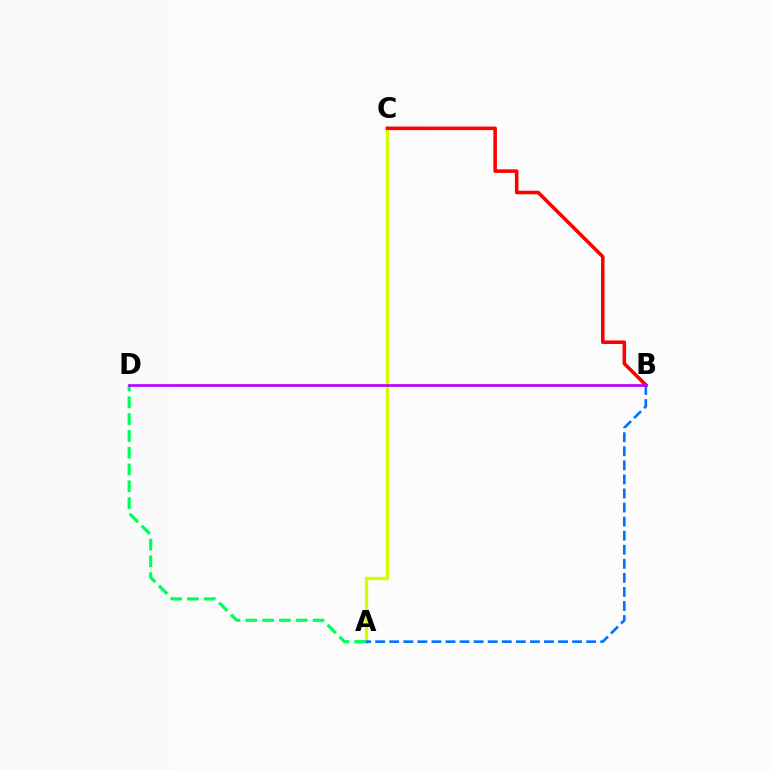{('A', 'C'): [{'color': '#d1ff00', 'line_style': 'solid', 'thickness': 2.36}], ('A', 'B'): [{'color': '#0074ff', 'line_style': 'dashed', 'thickness': 1.91}], ('A', 'D'): [{'color': '#00ff5c', 'line_style': 'dashed', 'thickness': 2.28}], ('B', 'C'): [{'color': '#ff0000', 'line_style': 'solid', 'thickness': 2.56}], ('B', 'D'): [{'color': '#b900ff', 'line_style': 'solid', 'thickness': 1.93}]}